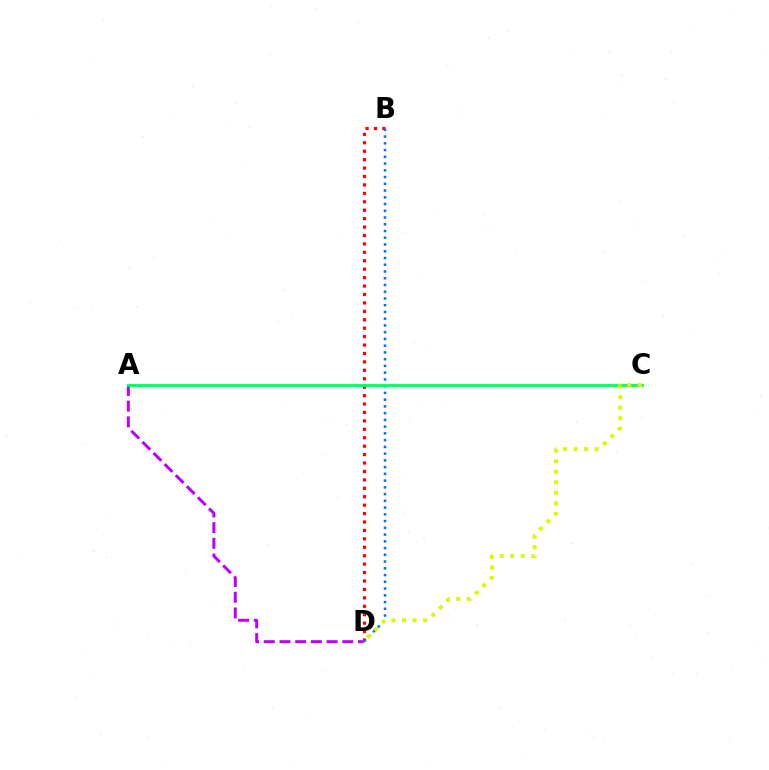{('B', 'D'): [{'color': '#ff0000', 'line_style': 'dotted', 'thickness': 2.29}, {'color': '#0074ff', 'line_style': 'dotted', 'thickness': 1.83}], ('A', 'D'): [{'color': '#b900ff', 'line_style': 'dashed', 'thickness': 2.13}], ('A', 'C'): [{'color': '#00ff5c', 'line_style': 'solid', 'thickness': 2.03}], ('C', 'D'): [{'color': '#d1ff00', 'line_style': 'dotted', 'thickness': 2.86}]}